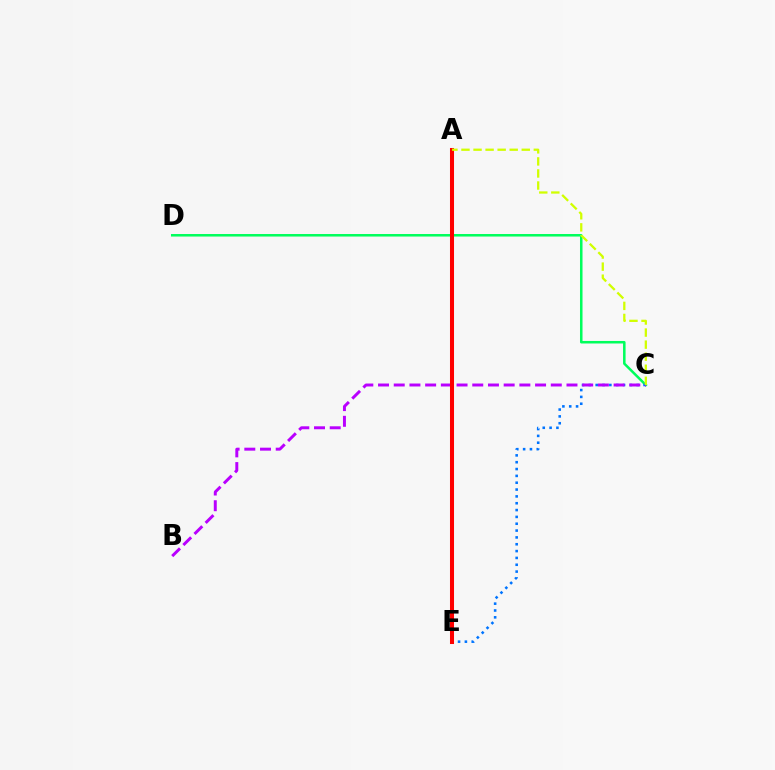{('C', 'D'): [{'color': '#00ff5c', 'line_style': 'solid', 'thickness': 1.82}], ('C', 'E'): [{'color': '#0074ff', 'line_style': 'dotted', 'thickness': 1.86}], ('B', 'C'): [{'color': '#b900ff', 'line_style': 'dashed', 'thickness': 2.13}], ('A', 'E'): [{'color': '#ff0000', 'line_style': 'solid', 'thickness': 2.91}], ('A', 'C'): [{'color': '#d1ff00', 'line_style': 'dashed', 'thickness': 1.64}]}